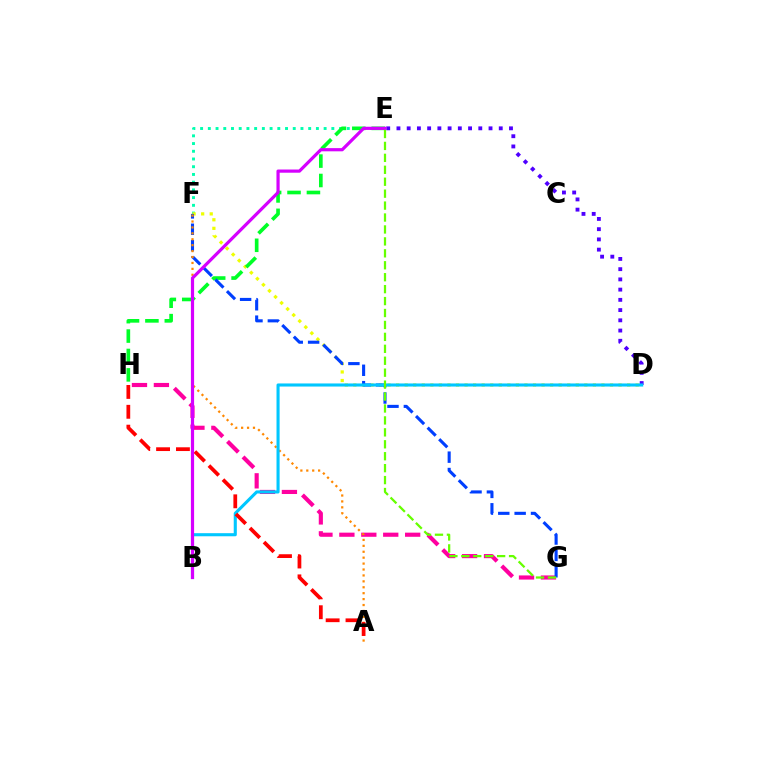{('G', 'H'): [{'color': '#ff00a0', 'line_style': 'dashed', 'thickness': 2.98}], ('D', 'E'): [{'color': '#4f00ff', 'line_style': 'dotted', 'thickness': 2.78}], ('E', 'F'): [{'color': '#00ffaf', 'line_style': 'dotted', 'thickness': 2.1}], ('D', 'F'): [{'color': '#eeff00', 'line_style': 'dotted', 'thickness': 2.32}], ('E', 'H'): [{'color': '#00ff27', 'line_style': 'dashed', 'thickness': 2.64}], ('F', 'G'): [{'color': '#003fff', 'line_style': 'dashed', 'thickness': 2.22}], ('A', 'F'): [{'color': '#ff8800', 'line_style': 'dotted', 'thickness': 1.61}], ('B', 'D'): [{'color': '#00c7ff', 'line_style': 'solid', 'thickness': 2.23}], ('A', 'H'): [{'color': '#ff0000', 'line_style': 'dashed', 'thickness': 2.7}], ('B', 'E'): [{'color': '#d600ff', 'line_style': 'solid', 'thickness': 2.3}], ('E', 'G'): [{'color': '#66ff00', 'line_style': 'dashed', 'thickness': 1.62}]}